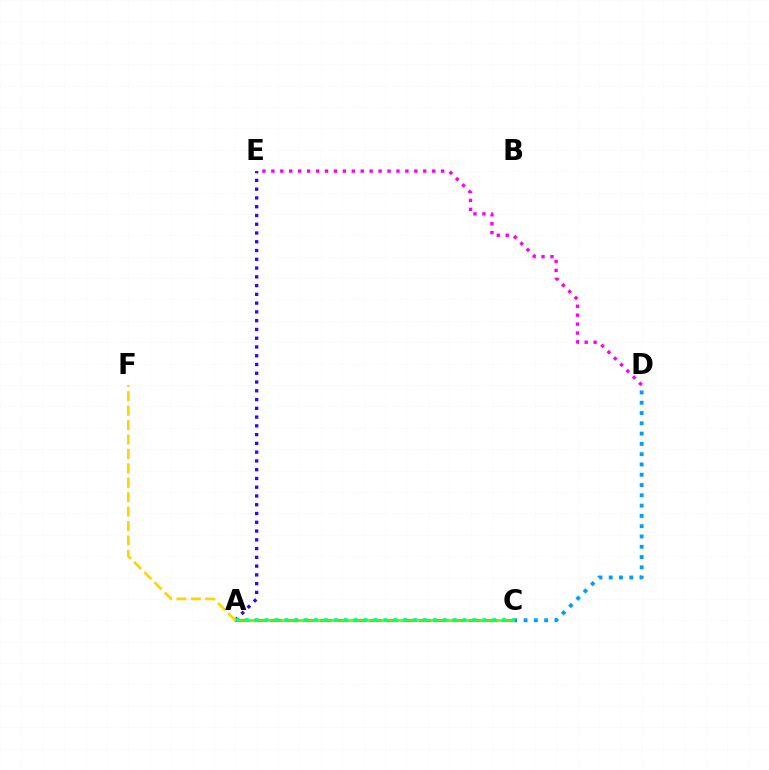{('A', 'E'): [{'color': '#3700ff', 'line_style': 'dotted', 'thickness': 2.38}], ('C', 'D'): [{'color': '#009eff', 'line_style': 'dotted', 'thickness': 2.79}], ('A', 'C'): [{'color': '#ff0000', 'line_style': 'dashed', 'thickness': 2.25}, {'color': '#4fff00', 'line_style': 'solid', 'thickness': 1.94}, {'color': '#00ff86', 'line_style': 'dotted', 'thickness': 2.69}], ('D', 'E'): [{'color': '#ff00ed', 'line_style': 'dotted', 'thickness': 2.43}], ('A', 'F'): [{'color': '#ffd500', 'line_style': 'dashed', 'thickness': 1.96}]}